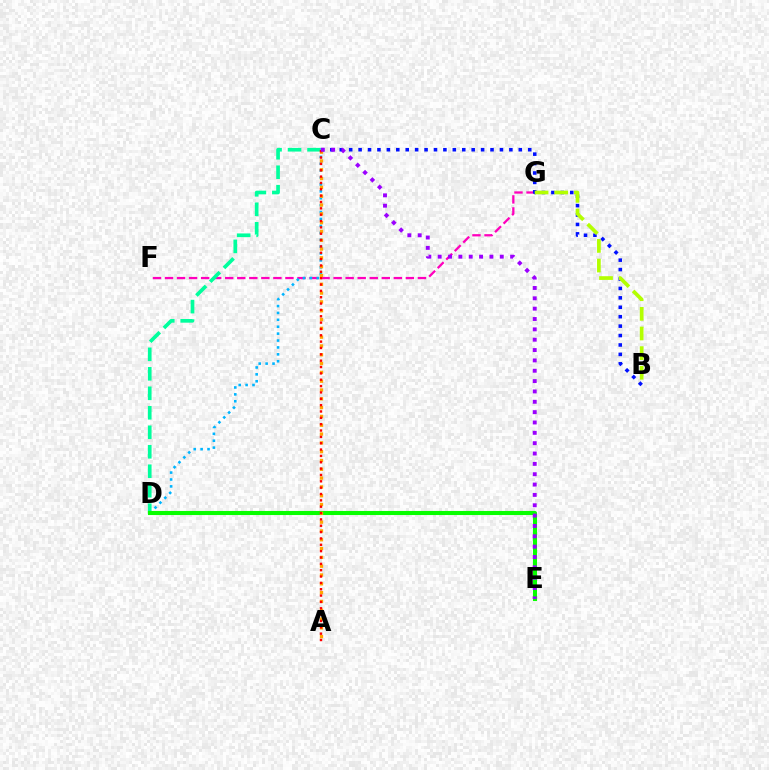{('F', 'G'): [{'color': '#ff00bd', 'line_style': 'dashed', 'thickness': 1.64}], ('C', 'D'): [{'color': '#00b5ff', 'line_style': 'dotted', 'thickness': 1.87}, {'color': '#00ff9d', 'line_style': 'dashed', 'thickness': 2.65}], ('B', 'C'): [{'color': '#0010ff', 'line_style': 'dotted', 'thickness': 2.56}], ('D', 'E'): [{'color': '#08ff00', 'line_style': 'solid', 'thickness': 2.94}], ('B', 'G'): [{'color': '#b3ff00', 'line_style': 'dashed', 'thickness': 2.67}], ('A', 'C'): [{'color': '#ffa500', 'line_style': 'dotted', 'thickness': 2.39}, {'color': '#ff0000', 'line_style': 'dotted', 'thickness': 1.72}], ('C', 'E'): [{'color': '#9b00ff', 'line_style': 'dotted', 'thickness': 2.81}]}